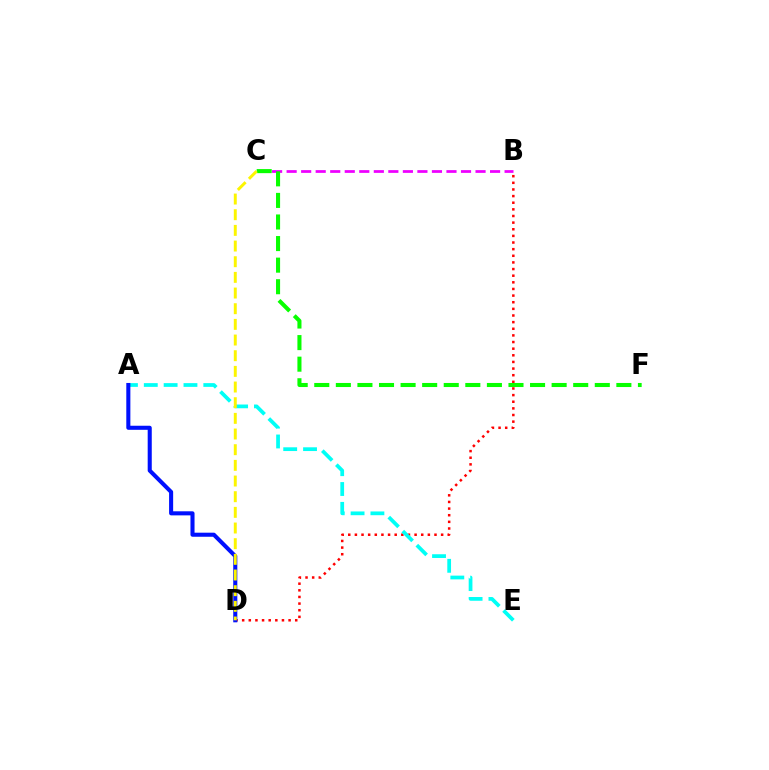{('B', 'C'): [{'color': '#ee00ff', 'line_style': 'dashed', 'thickness': 1.97}], ('B', 'D'): [{'color': '#ff0000', 'line_style': 'dotted', 'thickness': 1.8}], ('A', 'E'): [{'color': '#00fff6', 'line_style': 'dashed', 'thickness': 2.69}], ('A', 'D'): [{'color': '#0010ff', 'line_style': 'solid', 'thickness': 2.93}], ('C', 'F'): [{'color': '#08ff00', 'line_style': 'dashed', 'thickness': 2.93}], ('C', 'D'): [{'color': '#fcf500', 'line_style': 'dashed', 'thickness': 2.13}]}